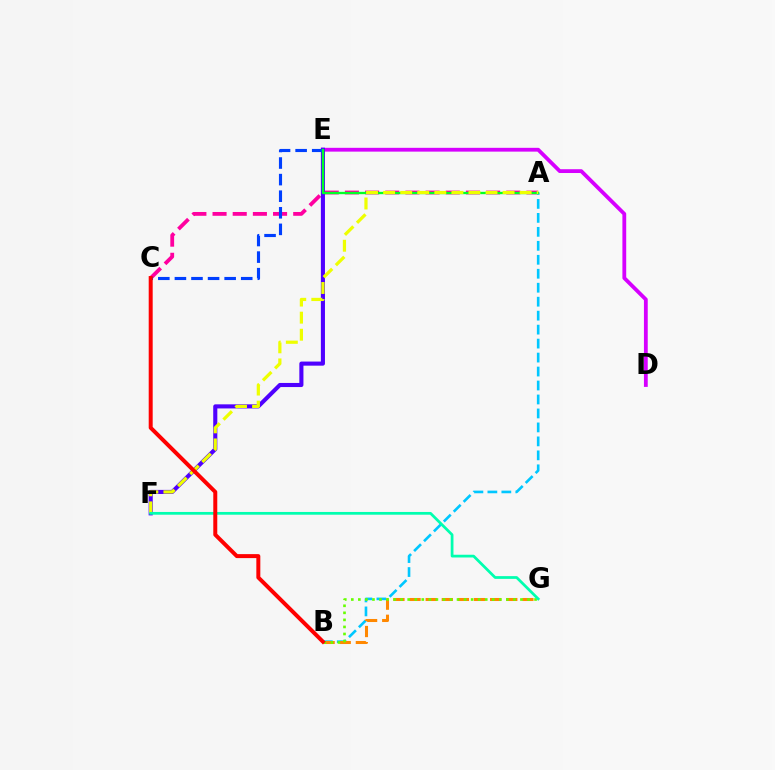{('A', 'C'): [{'color': '#ff00a0', 'line_style': 'dashed', 'thickness': 2.74}], ('A', 'B'): [{'color': '#00c7ff', 'line_style': 'dashed', 'thickness': 1.9}], ('D', 'E'): [{'color': '#d600ff', 'line_style': 'solid', 'thickness': 2.74}], ('E', 'F'): [{'color': '#4f00ff', 'line_style': 'solid', 'thickness': 2.95}], ('C', 'E'): [{'color': '#003fff', 'line_style': 'dashed', 'thickness': 2.25}], ('A', 'E'): [{'color': '#00ff27', 'line_style': 'solid', 'thickness': 1.68}], ('B', 'G'): [{'color': '#ff8800', 'line_style': 'dashed', 'thickness': 2.19}, {'color': '#66ff00', 'line_style': 'dotted', 'thickness': 1.91}], ('A', 'F'): [{'color': '#eeff00', 'line_style': 'dashed', 'thickness': 2.32}], ('F', 'G'): [{'color': '#00ffaf', 'line_style': 'solid', 'thickness': 1.98}], ('B', 'C'): [{'color': '#ff0000', 'line_style': 'solid', 'thickness': 2.87}]}